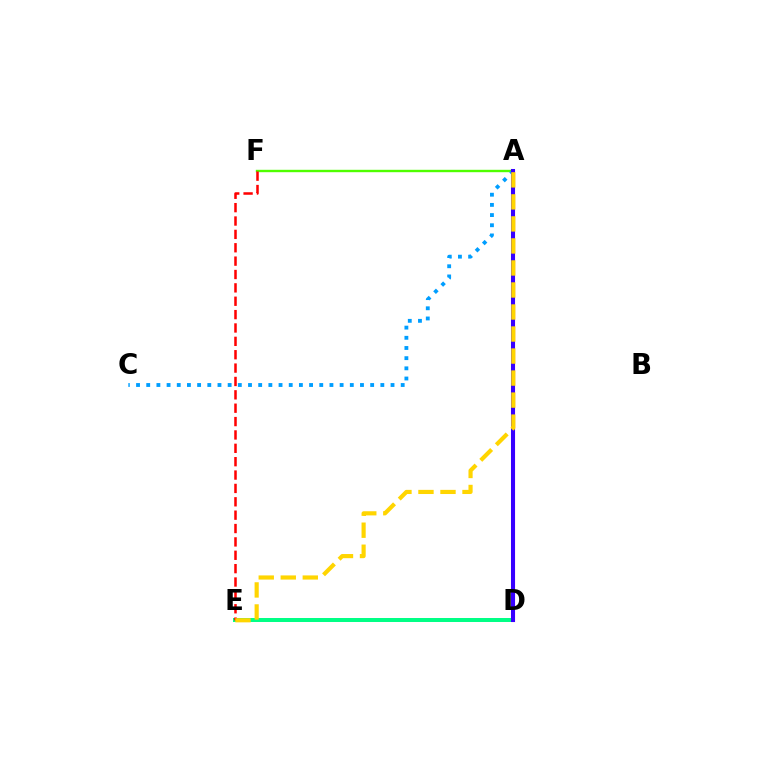{('A', 'F'): [{'color': '#4fff00', 'line_style': 'solid', 'thickness': 1.72}], ('D', 'E'): [{'color': '#00ff86', 'line_style': 'solid', 'thickness': 2.87}], ('A', 'D'): [{'color': '#ff00ed', 'line_style': 'solid', 'thickness': 2.23}, {'color': '#3700ff', 'line_style': 'solid', 'thickness': 2.91}], ('A', 'C'): [{'color': '#009eff', 'line_style': 'dotted', 'thickness': 2.77}], ('E', 'F'): [{'color': '#ff0000', 'line_style': 'dashed', 'thickness': 1.82}], ('A', 'E'): [{'color': '#ffd500', 'line_style': 'dashed', 'thickness': 2.99}]}